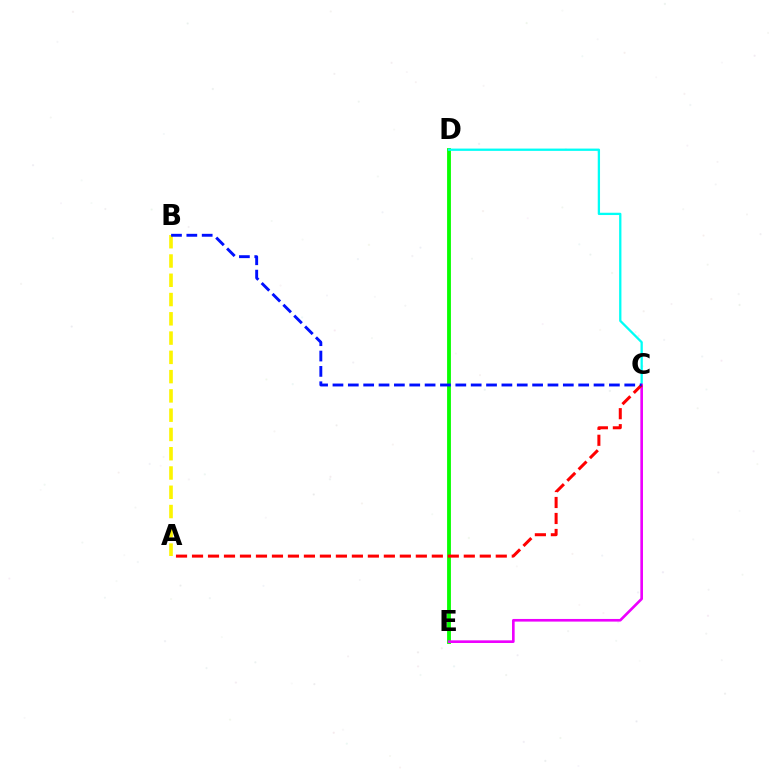{('D', 'E'): [{'color': '#08ff00', 'line_style': 'solid', 'thickness': 2.75}], ('A', 'B'): [{'color': '#fcf500', 'line_style': 'dashed', 'thickness': 2.62}], ('C', 'D'): [{'color': '#00fff6', 'line_style': 'solid', 'thickness': 1.65}], ('C', 'E'): [{'color': '#ee00ff', 'line_style': 'solid', 'thickness': 1.9}], ('A', 'C'): [{'color': '#ff0000', 'line_style': 'dashed', 'thickness': 2.17}], ('B', 'C'): [{'color': '#0010ff', 'line_style': 'dashed', 'thickness': 2.09}]}